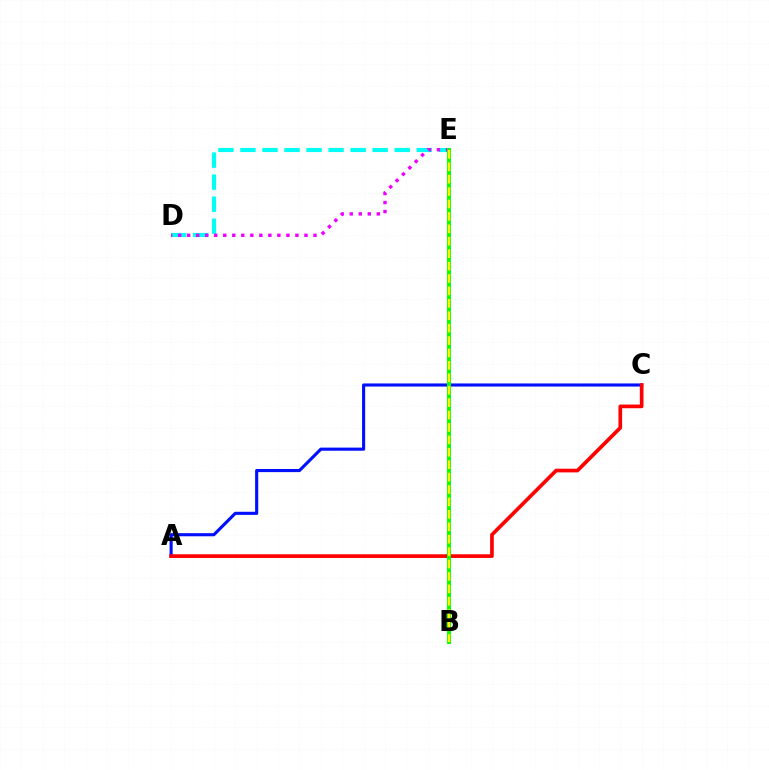{('A', 'C'): [{'color': '#0010ff', 'line_style': 'solid', 'thickness': 2.24}, {'color': '#ff0000', 'line_style': 'solid', 'thickness': 2.64}], ('D', 'E'): [{'color': '#00fff6', 'line_style': 'dashed', 'thickness': 2.99}, {'color': '#ee00ff', 'line_style': 'dotted', 'thickness': 2.45}], ('B', 'E'): [{'color': '#08ff00', 'line_style': 'solid', 'thickness': 2.85}, {'color': '#fcf500', 'line_style': 'dashed', 'thickness': 1.69}]}